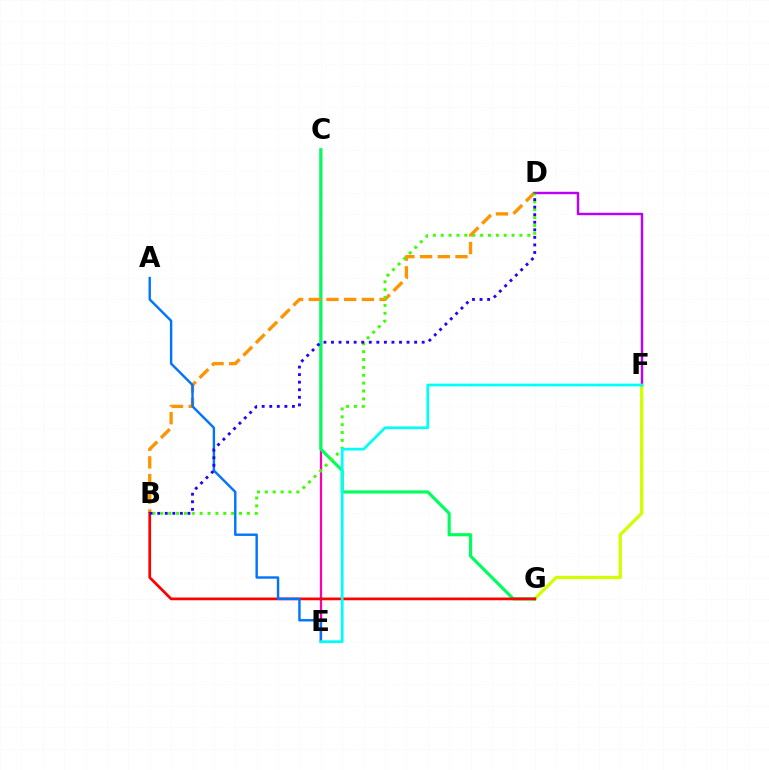{('C', 'E'): [{'color': '#ff00ac', 'line_style': 'solid', 'thickness': 1.62}], ('F', 'G'): [{'color': '#d1ff00', 'line_style': 'solid', 'thickness': 2.37}], ('C', 'G'): [{'color': '#00ff5c', 'line_style': 'solid', 'thickness': 2.27}], ('D', 'F'): [{'color': '#b900ff', 'line_style': 'solid', 'thickness': 1.75}], ('B', 'D'): [{'color': '#ff9400', 'line_style': 'dashed', 'thickness': 2.4}, {'color': '#3dff00', 'line_style': 'dotted', 'thickness': 2.14}, {'color': '#2500ff', 'line_style': 'dotted', 'thickness': 2.05}], ('B', 'G'): [{'color': '#ff0000', 'line_style': 'solid', 'thickness': 1.97}], ('A', 'E'): [{'color': '#0074ff', 'line_style': 'solid', 'thickness': 1.74}], ('E', 'F'): [{'color': '#00fff6', 'line_style': 'solid', 'thickness': 1.96}]}